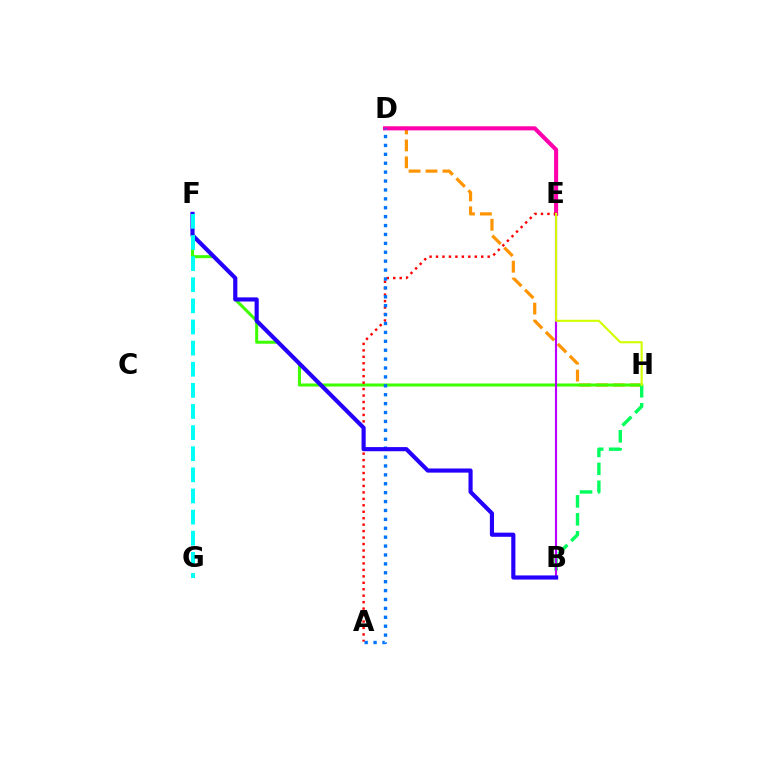{('D', 'H'): [{'color': '#ff9400', 'line_style': 'dashed', 'thickness': 2.3}], ('F', 'H'): [{'color': '#3dff00', 'line_style': 'solid', 'thickness': 2.18}], ('D', 'E'): [{'color': '#ff00ac', 'line_style': 'solid', 'thickness': 2.94}], ('A', 'E'): [{'color': '#ff0000', 'line_style': 'dotted', 'thickness': 1.75}], ('B', 'H'): [{'color': '#00ff5c', 'line_style': 'dashed', 'thickness': 2.44}], ('A', 'D'): [{'color': '#0074ff', 'line_style': 'dotted', 'thickness': 2.42}], ('B', 'E'): [{'color': '#b900ff', 'line_style': 'solid', 'thickness': 1.55}], ('B', 'F'): [{'color': '#2500ff', 'line_style': 'solid', 'thickness': 2.98}], ('F', 'G'): [{'color': '#00fff6', 'line_style': 'dashed', 'thickness': 2.87}], ('E', 'H'): [{'color': '#d1ff00', 'line_style': 'solid', 'thickness': 1.52}]}